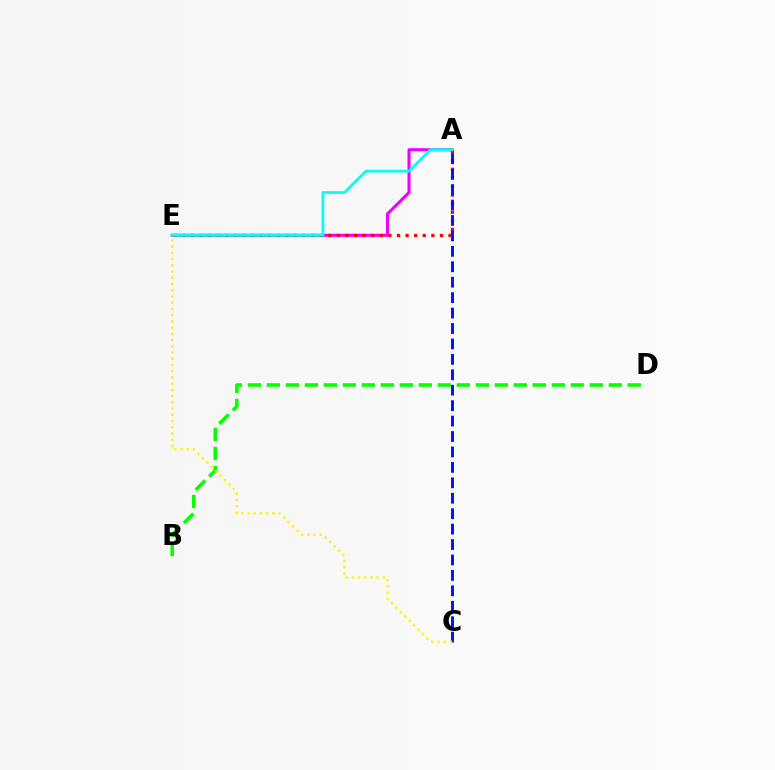{('B', 'D'): [{'color': '#08ff00', 'line_style': 'dashed', 'thickness': 2.58}], ('A', 'E'): [{'color': '#ee00ff', 'line_style': 'solid', 'thickness': 2.21}, {'color': '#ff0000', 'line_style': 'dotted', 'thickness': 2.33}, {'color': '#00fff6', 'line_style': 'solid', 'thickness': 1.97}], ('A', 'C'): [{'color': '#0010ff', 'line_style': 'dashed', 'thickness': 2.1}], ('C', 'E'): [{'color': '#fcf500', 'line_style': 'dotted', 'thickness': 1.69}]}